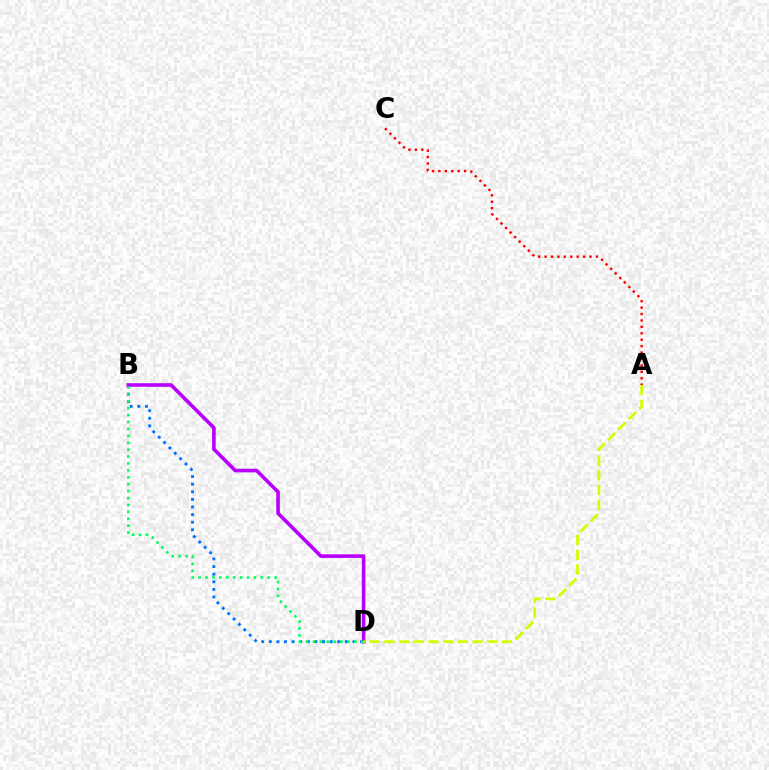{('B', 'D'): [{'color': '#0074ff', 'line_style': 'dotted', 'thickness': 2.07}, {'color': '#b900ff', 'line_style': 'solid', 'thickness': 2.6}, {'color': '#00ff5c', 'line_style': 'dotted', 'thickness': 1.88}], ('A', 'C'): [{'color': '#ff0000', 'line_style': 'dotted', 'thickness': 1.74}], ('A', 'D'): [{'color': '#d1ff00', 'line_style': 'dashed', 'thickness': 2.0}]}